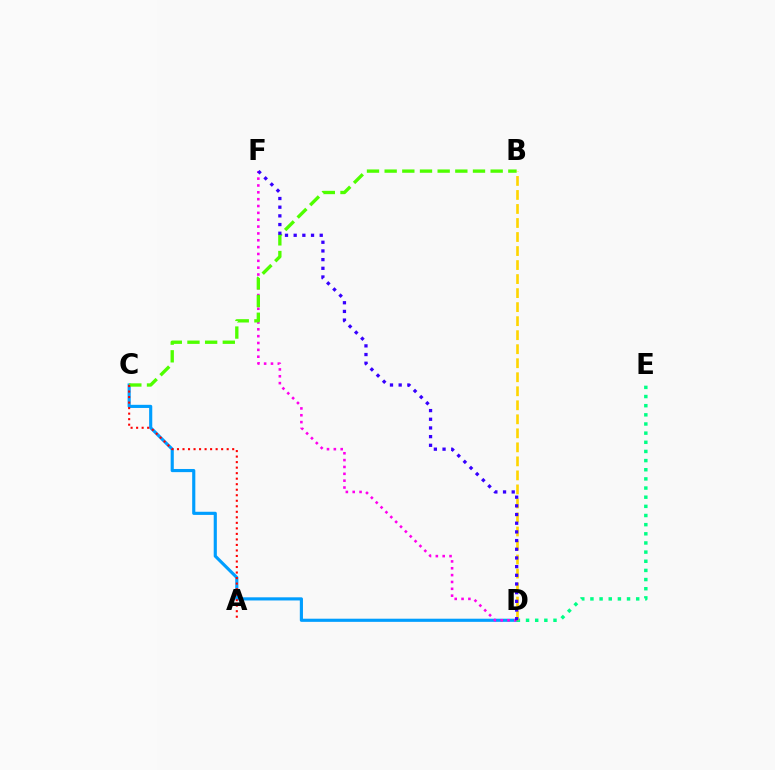{('C', 'D'): [{'color': '#009eff', 'line_style': 'solid', 'thickness': 2.26}], ('D', 'F'): [{'color': '#ff00ed', 'line_style': 'dotted', 'thickness': 1.86}, {'color': '#3700ff', 'line_style': 'dotted', 'thickness': 2.36}], ('B', 'C'): [{'color': '#4fff00', 'line_style': 'dashed', 'thickness': 2.4}], ('D', 'E'): [{'color': '#00ff86', 'line_style': 'dotted', 'thickness': 2.49}], ('A', 'C'): [{'color': '#ff0000', 'line_style': 'dotted', 'thickness': 1.5}], ('B', 'D'): [{'color': '#ffd500', 'line_style': 'dashed', 'thickness': 1.9}]}